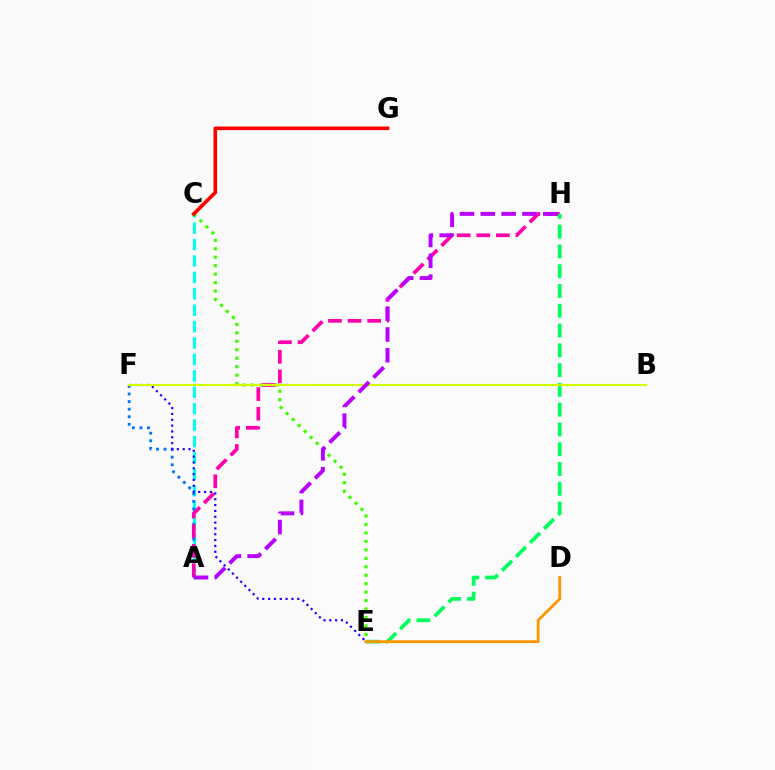{('A', 'C'): [{'color': '#00fff6', 'line_style': 'dashed', 'thickness': 2.23}], ('A', 'F'): [{'color': '#0074ff', 'line_style': 'dotted', 'thickness': 2.06}], ('C', 'E'): [{'color': '#3dff00', 'line_style': 'dotted', 'thickness': 2.3}], ('A', 'H'): [{'color': '#ff00ac', 'line_style': 'dashed', 'thickness': 2.66}, {'color': '#b900ff', 'line_style': 'dashed', 'thickness': 2.83}], ('C', 'G'): [{'color': '#ff0000', 'line_style': 'solid', 'thickness': 2.61}], ('E', 'F'): [{'color': '#2500ff', 'line_style': 'dotted', 'thickness': 1.59}], ('E', 'H'): [{'color': '#00ff5c', 'line_style': 'dashed', 'thickness': 2.69}], ('B', 'F'): [{'color': '#d1ff00', 'line_style': 'solid', 'thickness': 1.55}], ('D', 'E'): [{'color': '#ff9400', 'line_style': 'solid', 'thickness': 2.02}]}